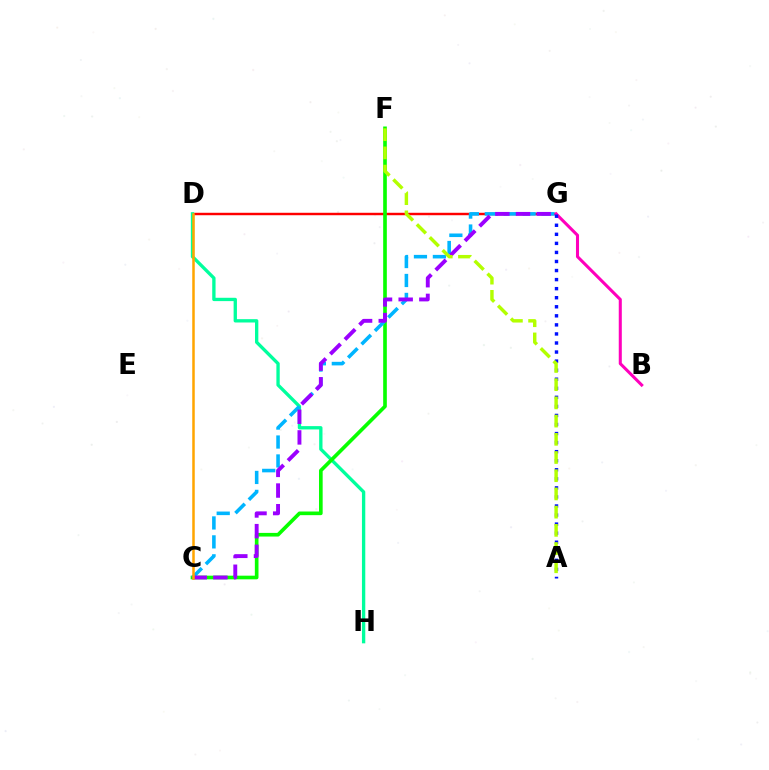{('D', 'G'): [{'color': '#ff0000', 'line_style': 'solid', 'thickness': 1.76}], ('D', 'H'): [{'color': '#00ff9d', 'line_style': 'solid', 'thickness': 2.4}], ('C', 'F'): [{'color': '#08ff00', 'line_style': 'solid', 'thickness': 2.63}], ('C', 'G'): [{'color': '#00b5ff', 'line_style': 'dashed', 'thickness': 2.57}, {'color': '#9b00ff', 'line_style': 'dashed', 'thickness': 2.81}], ('B', 'G'): [{'color': '#ff00bd', 'line_style': 'solid', 'thickness': 2.2}], ('A', 'G'): [{'color': '#0010ff', 'line_style': 'dotted', 'thickness': 2.46}], ('C', 'D'): [{'color': '#ffa500', 'line_style': 'solid', 'thickness': 1.81}], ('A', 'F'): [{'color': '#b3ff00', 'line_style': 'dashed', 'thickness': 2.47}]}